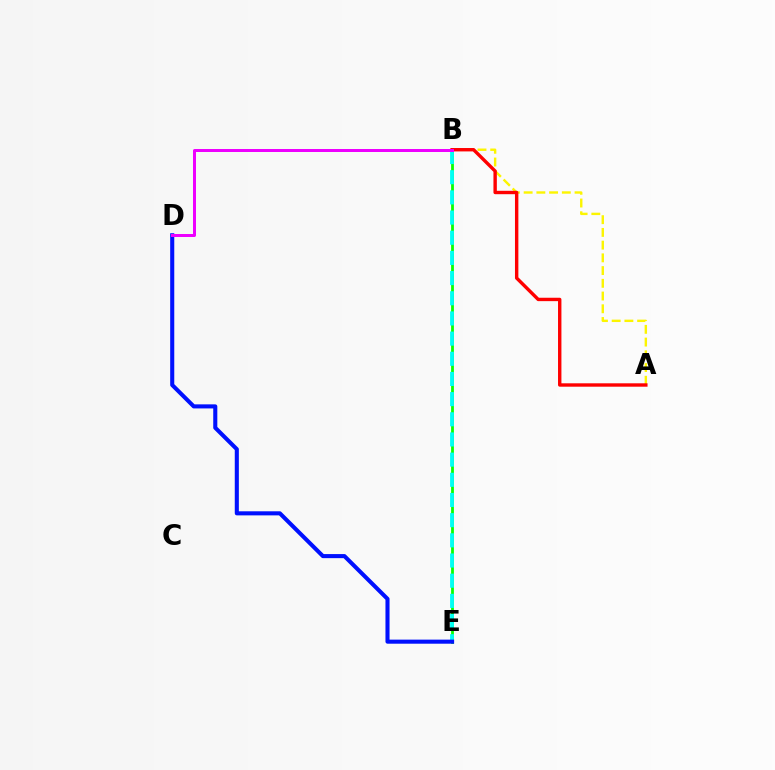{('B', 'E'): [{'color': '#08ff00', 'line_style': 'solid', 'thickness': 2.0}, {'color': '#00fff6', 'line_style': 'dashed', 'thickness': 2.74}], ('A', 'B'): [{'color': '#fcf500', 'line_style': 'dashed', 'thickness': 1.73}, {'color': '#ff0000', 'line_style': 'solid', 'thickness': 2.44}], ('D', 'E'): [{'color': '#0010ff', 'line_style': 'solid', 'thickness': 2.93}], ('B', 'D'): [{'color': '#ee00ff', 'line_style': 'solid', 'thickness': 2.16}]}